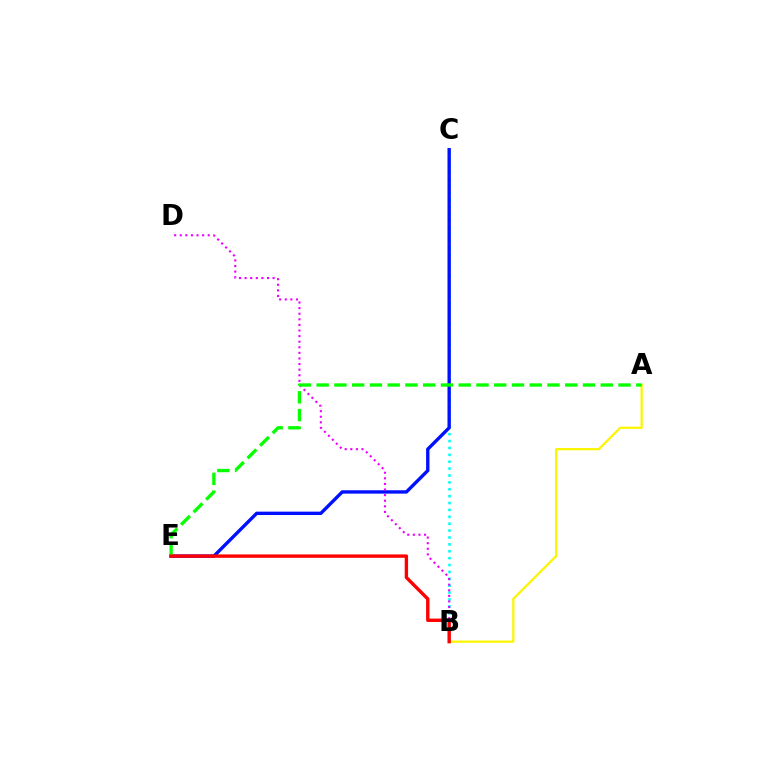{('B', 'C'): [{'color': '#00fff6', 'line_style': 'dotted', 'thickness': 1.87}], ('A', 'B'): [{'color': '#fcf500', 'line_style': 'solid', 'thickness': 1.63}], ('C', 'E'): [{'color': '#0010ff', 'line_style': 'solid', 'thickness': 2.42}], ('B', 'D'): [{'color': '#ee00ff', 'line_style': 'dotted', 'thickness': 1.52}], ('A', 'E'): [{'color': '#08ff00', 'line_style': 'dashed', 'thickness': 2.41}], ('B', 'E'): [{'color': '#ff0000', 'line_style': 'solid', 'thickness': 2.43}]}